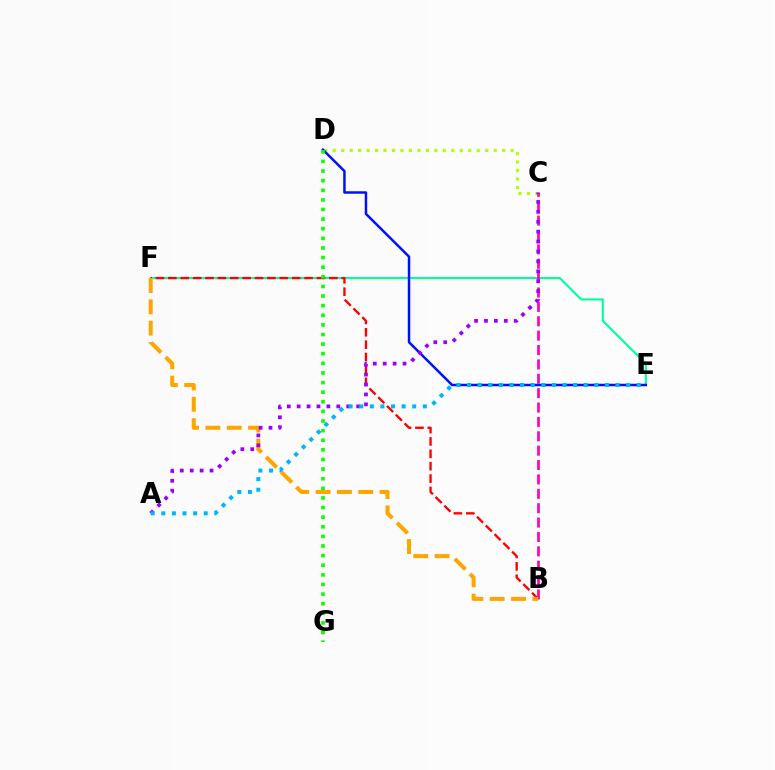{('C', 'D'): [{'color': '#b3ff00', 'line_style': 'dotted', 'thickness': 2.3}], ('E', 'F'): [{'color': '#00ff9d', 'line_style': 'solid', 'thickness': 1.53}], ('D', 'E'): [{'color': '#0010ff', 'line_style': 'solid', 'thickness': 1.79}], ('B', 'C'): [{'color': '#ff00bd', 'line_style': 'dashed', 'thickness': 1.95}], ('B', 'F'): [{'color': '#ff0000', 'line_style': 'dashed', 'thickness': 1.68}, {'color': '#ffa500', 'line_style': 'dashed', 'thickness': 2.9}], ('D', 'G'): [{'color': '#08ff00', 'line_style': 'dotted', 'thickness': 2.61}], ('A', 'C'): [{'color': '#9b00ff', 'line_style': 'dotted', 'thickness': 2.69}], ('A', 'E'): [{'color': '#00b5ff', 'line_style': 'dotted', 'thickness': 2.88}]}